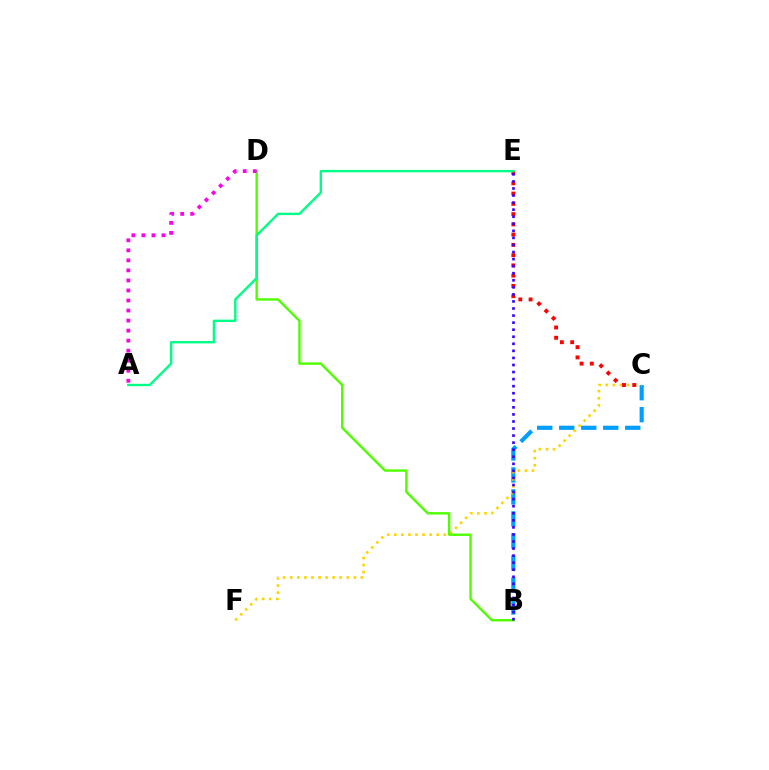{('B', 'C'): [{'color': '#009eff', 'line_style': 'dashed', 'thickness': 2.99}], ('C', 'F'): [{'color': '#ffd500', 'line_style': 'dotted', 'thickness': 1.92}], ('B', 'D'): [{'color': '#4fff00', 'line_style': 'solid', 'thickness': 1.73}], ('C', 'E'): [{'color': '#ff0000', 'line_style': 'dotted', 'thickness': 2.79}], ('A', 'D'): [{'color': '#ff00ed', 'line_style': 'dotted', 'thickness': 2.73}], ('B', 'E'): [{'color': '#3700ff', 'line_style': 'dotted', 'thickness': 1.92}], ('A', 'E'): [{'color': '#00ff86', 'line_style': 'solid', 'thickness': 1.72}]}